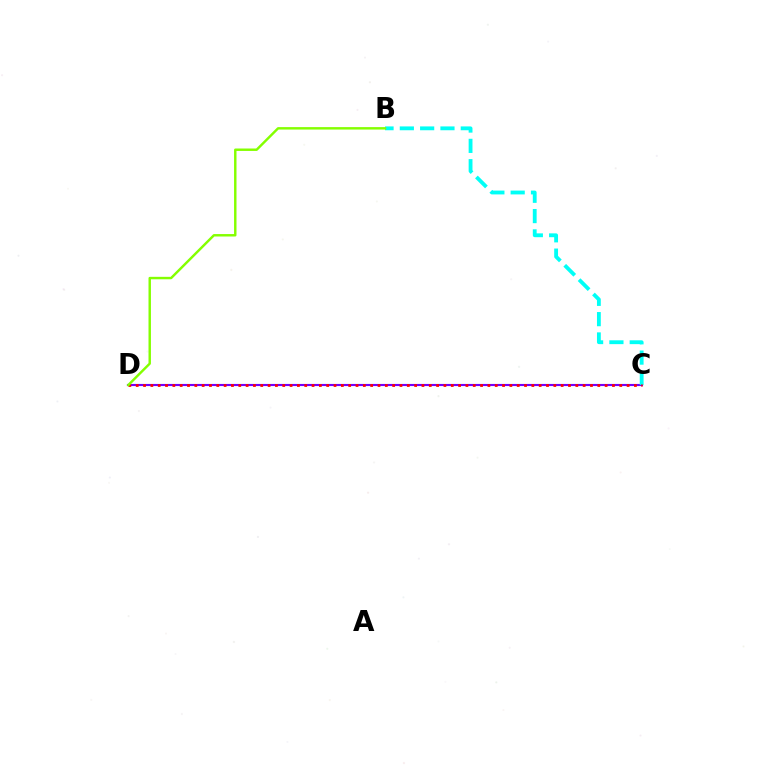{('C', 'D'): [{'color': '#7200ff', 'line_style': 'solid', 'thickness': 1.54}, {'color': '#ff0000', 'line_style': 'dotted', 'thickness': 1.99}], ('B', 'C'): [{'color': '#00fff6', 'line_style': 'dashed', 'thickness': 2.76}], ('B', 'D'): [{'color': '#84ff00', 'line_style': 'solid', 'thickness': 1.75}]}